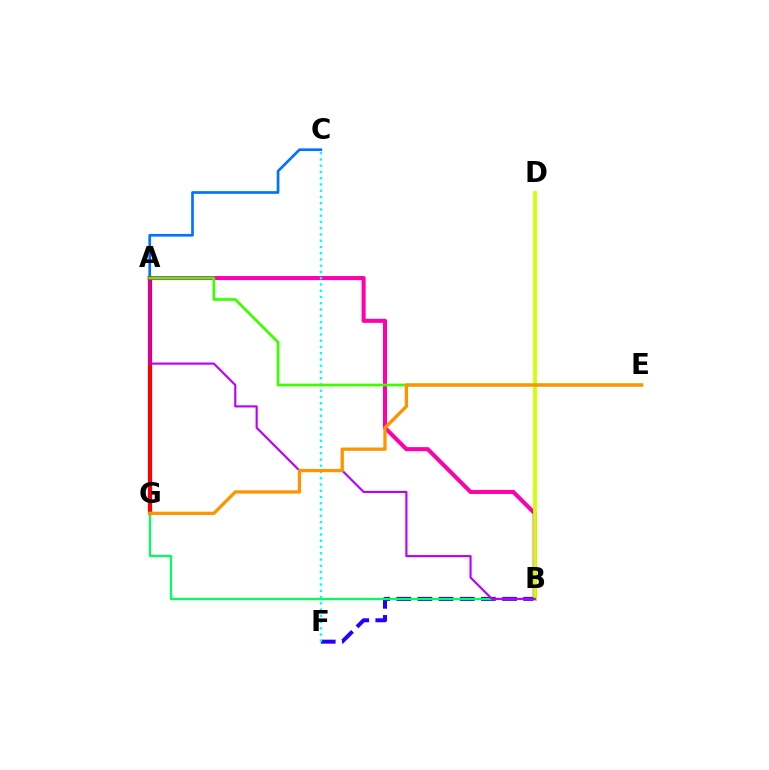{('A', 'B'): [{'color': '#ff00ac', 'line_style': 'solid', 'thickness': 2.92}, {'color': '#b900ff', 'line_style': 'solid', 'thickness': 1.53}], ('A', 'C'): [{'color': '#0074ff', 'line_style': 'solid', 'thickness': 1.94}], ('B', 'F'): [{'color': '#2500ff', 'line_style': 'dashed', 'thickness': 2.87}], ('A', 'G'): [{'color': '#ff0000', 'line_style': 'solid', 'thickness': 3.0}], ('B', 'D'): [{'color': '#d1ff00', 'line_style': 'solid', 'thickness': 2.69}], ('B', 'G'): [{'color': '#00ff5c', 'line_style': 'solid', 'thickness': 1.61}], ('C', 'F'): [{'color': '#00fff6', 'line_style': 'dotted', 'thickness': 1.7}], ('A', 'E'): [{'color': '#3dff00', 'line_style': 'solid', 'thickness': 1.97}], ('E', 'G'): [{'color': '#ff9400', 'line_style': 'solid', 'thickness': 2.37}]}